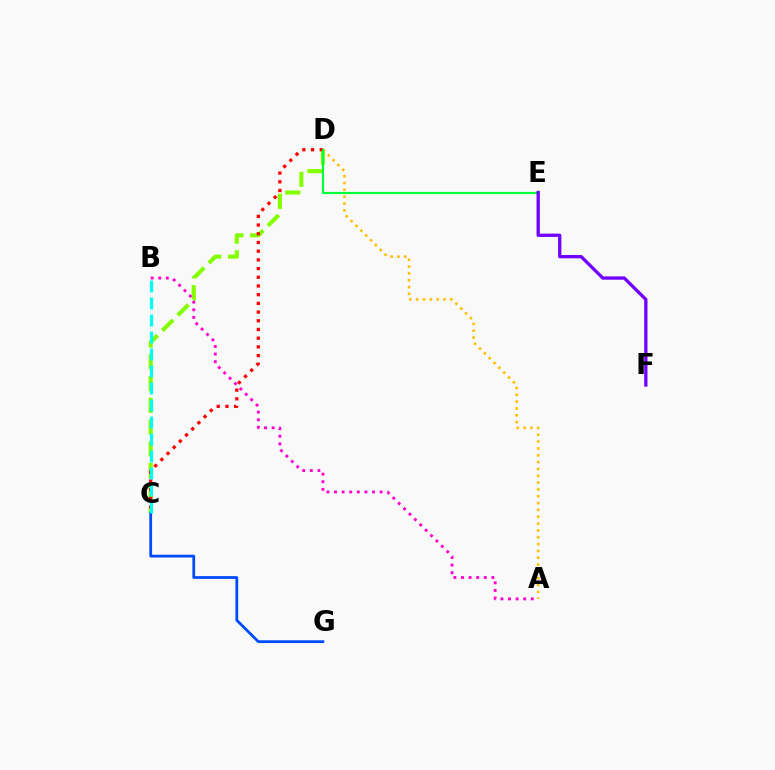{('C', 'D'): [{'color': '#84ff00', 'line_style': 'dashed', 'thickness': 2.96}, {'color': '#ff0000', 'line_style': 'dotted', 'thickness': 2.36}], ('C', 'G'): [{'color': '#004bff', 'line_style': 'solid', 'thickness': 2.0}], ('A', 'D'): [{'color': '#ffbd00', 'line_style': 'dotted', 'thickness': 1.86}], ('D', 'E'): [{'color': '#00ff39', 'line_style': 'solid', 'thickness': 1.57}], ('E', 'F'): [{'color': '#7200ff', 'line_style': 'solid', 'thickness': 2.37}], ('A', 'B'): [{'color': '#ff00cf', 'line_style': 'dotted', 'thickness': 2.07}], ('B', 'C'): [{'color': '#00fff6', 'line_style': 'dashed', 'thickness': 2.31}]}